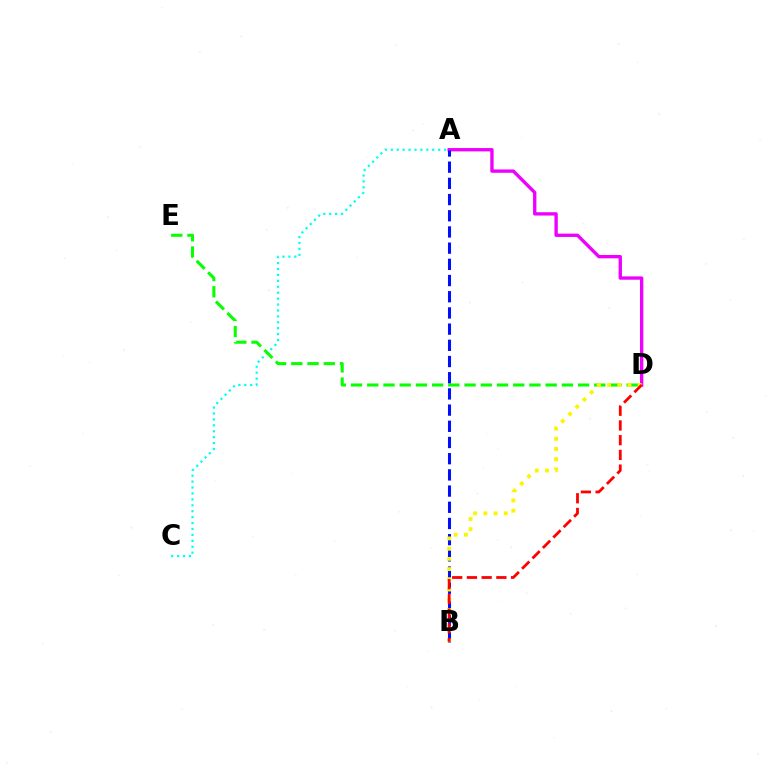{('A', 'C'): [{'color': '#00fff6', 'line_style': 'dotted', 'thickness': 1.61}], ('D', 'E'): [{'color': '#08ff00', 'line_style': 'dashed', 'thickness': 2.2}], ('A', 'D'): [{'color': '#ee00ff', 'line_style': 'solid', 'thickness': 2.4}], ('A', 'B'): [{'color': '#0010ff', 'line_style': 'dashed', 'thickness': 2.2}], ('B', 'D'): [{'color': '#fcf500', 'line_style': 'dotted', 'thickness': 2.78}, {'color': '#ff0000', 'line_style': 'dashed', 'thickness': 2.0}]}